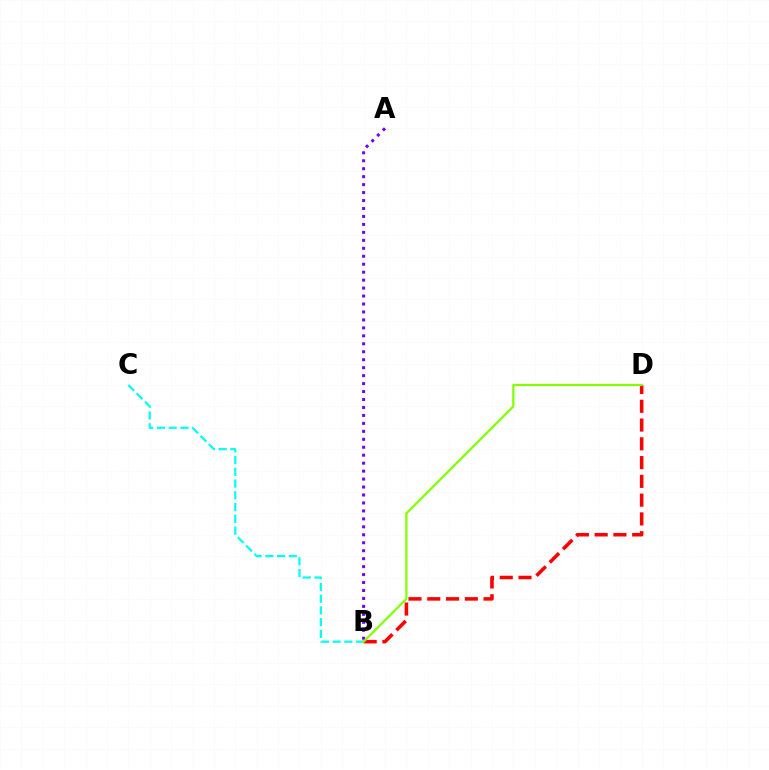{('B', 'C'): [{'color': '#00fff6', 'line_style': 'dashed', 'thickness': 1.6}], ('A', 'B'): [{'color': '#7200ff', 'line_style': 'dotted', 'thickness': 2.16}], ('B', 'D'): [{'color': '#ff0000', 'line_style': 'dashed', 'thickness': 2.55}, {'color': '#84ff00', 'line_style': 'solid', 'thickness': 1.61}]}